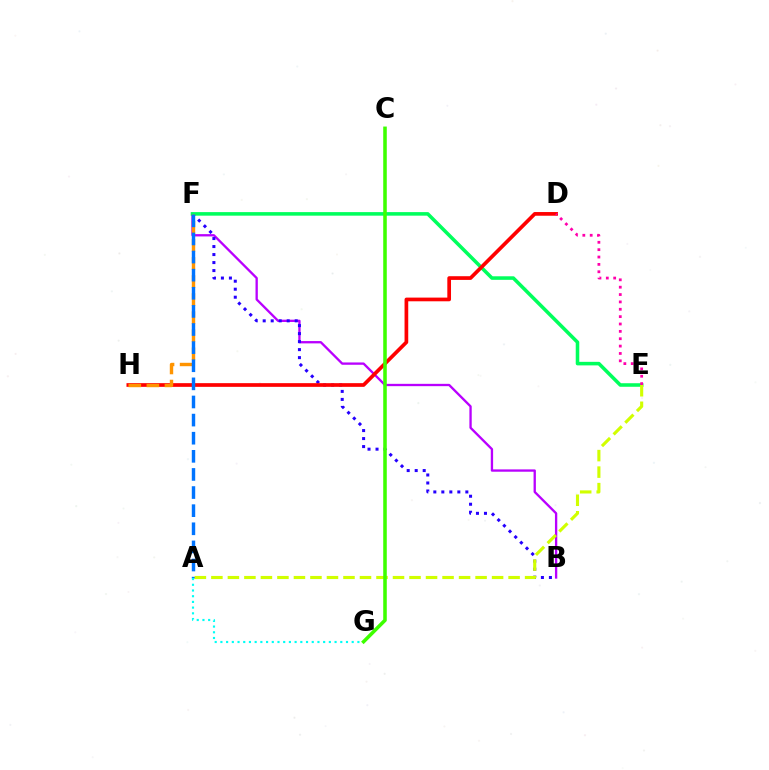{('B', 'F'): [{'color': '#b900ff', 'line_style': 'solid', 'thickness': 1.67}, {'color': '#2500ff', 'line_style': 'dotted', 'thickness': 2.17}], ('E', 'F'): [{'color': '#00ff5c', 'line_style': 'solid', 'thickness': 2.56}], ('D', 'H'): [{'color': '#ff0000', 'line_style': 'solid', 'thickness': 2.66}], ('F', 'H'): [{'color': '#ff9400', 'line_style': 'dashed', 'thickness': 2.46}], ('A', 'F'): [{'color': '#0074ff', 'line_style': 'dashed', 'thickness': 2.46}], ('A', 'G'): [{'color': '#00fff6', 'line_style': 'dotted', 'thickness': 1.55}], ('A', 'E'): [{'color': '#d1ff00', 'line_style': 'dashed', 'thickness': 2.24}], ('D', 'E'): [{'color': '#ff00ac', 'line_style': 'dotted', 'thickness': 2.0}], ('C', 'G'): [{'color': '#3dff00', 'line_style': 'solid', 'thickness': 2.56}]}